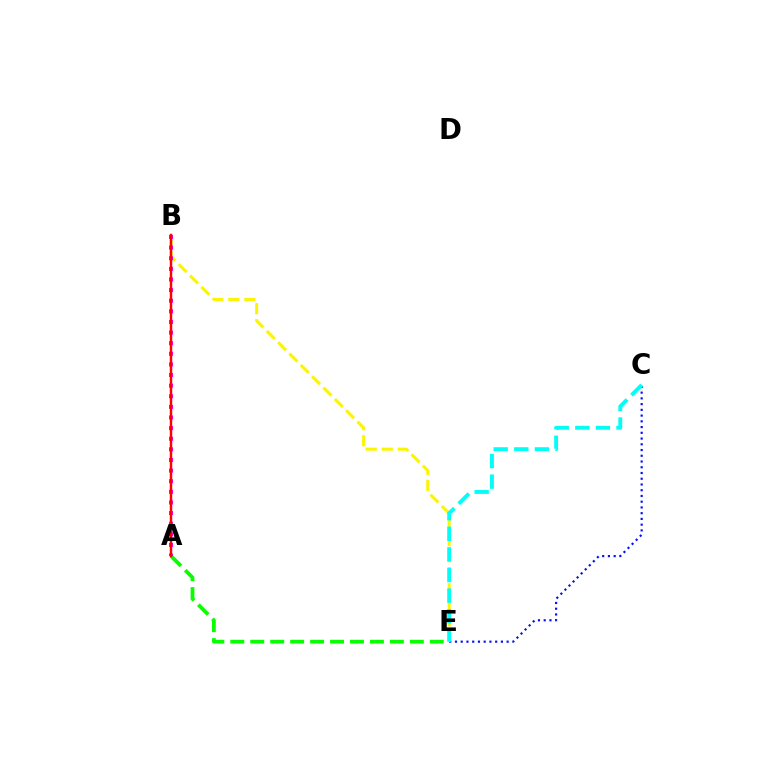{('C', 'E'): [{'color': '#0010ff', 'line_style': 'dotted', 'thickness': 1.56}, {'color': '#00fff6', 'line_style': 'dashed', 'thickness': 2.8}], ('B', 'E'): [{'color': '#fcf500', 'line_style': 'dashed', 'thickness': 2.18}], ('A', 'E'): [{'color': '#08ff00', 'line_style': 'dashed', 'thickness': 2.71}], ('A', 'B'): [{'color': '#ee00ff', 'line_style': 'dotted', 'thickness': 2.88}, {'color': '#ff0000', 'line_style': 'solid', 'thickness': 1.77}]}